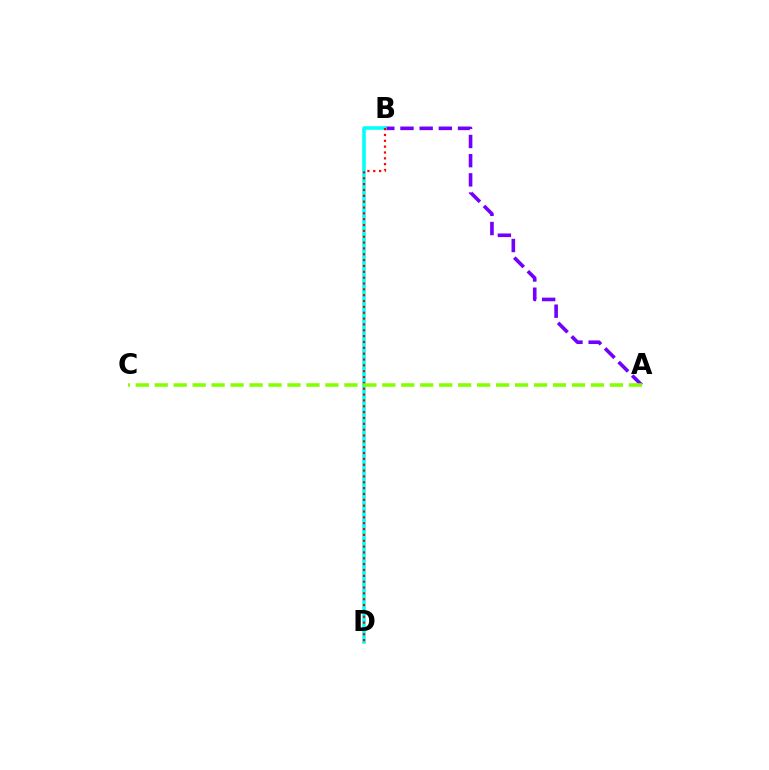{('A', 'B'): [{'color': '#7200ff', 'line_style': 'dashed', 'thickness': 2.61}], ('B', 'D'): [{'color': '#00fff6', 'line_style': 'solid', 'thickness': 2.55}, {'color': '#ff0000', 'line_style': 'dotted', 'thickness': 1.59}], ('A', 'C'): [{'color': '#84ff00', 'line_style': 'dashed', 'thickness': 2.58}]}